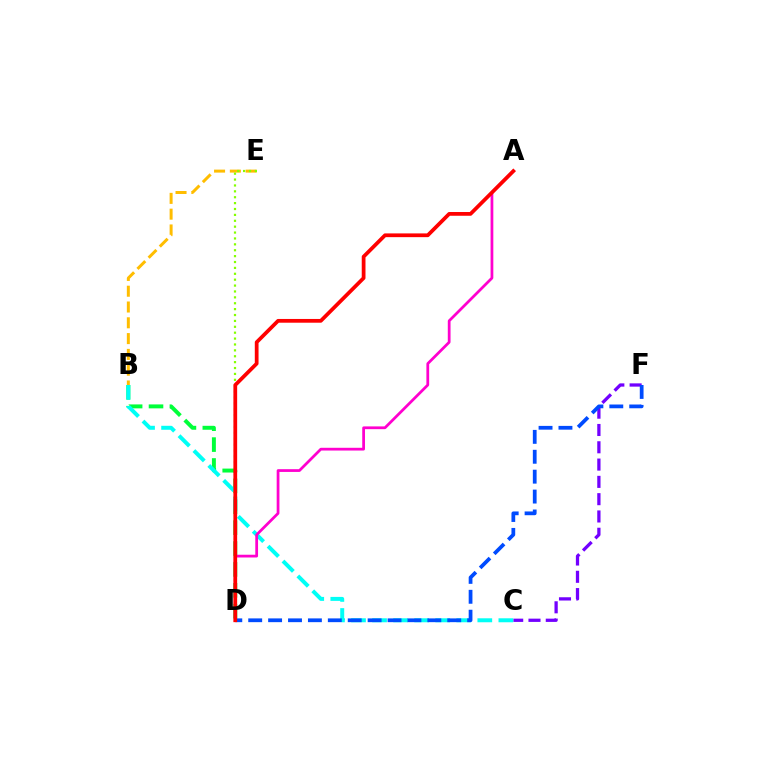{('B', 'E'): [{'color': '#ffbd00', 'line_style': 'dashed', 'thickness': 2.15}], ('B', 'D'): [{'color': '#00ff39', 'line_style': 'dashed', 'thickness': 2.84}], ('C', 'F'): [{'color': '#7200ff', 'line_style': 'dashed', 'thickness': 2.35}], ('B', 'C'): [{'color': '#00fff6', 'line_style': 'dashed', 'thickness': 2.86}], ('D', 'E'): [{'color': '#84ff00', 'line_style': 'dotted', 'thickness': 1.6}], ('D', 'F'): [{'color': '#004bff', 'line_style': 'dashed', 'thickness': 2.7}], ('A', 'D'): [{'color': '#ff00cf', 'line_style': 'solid', 'thickness': 1.99}, {'color': '#ff0000', 'line_style': 'solid', 'thickness': 2.7}]}